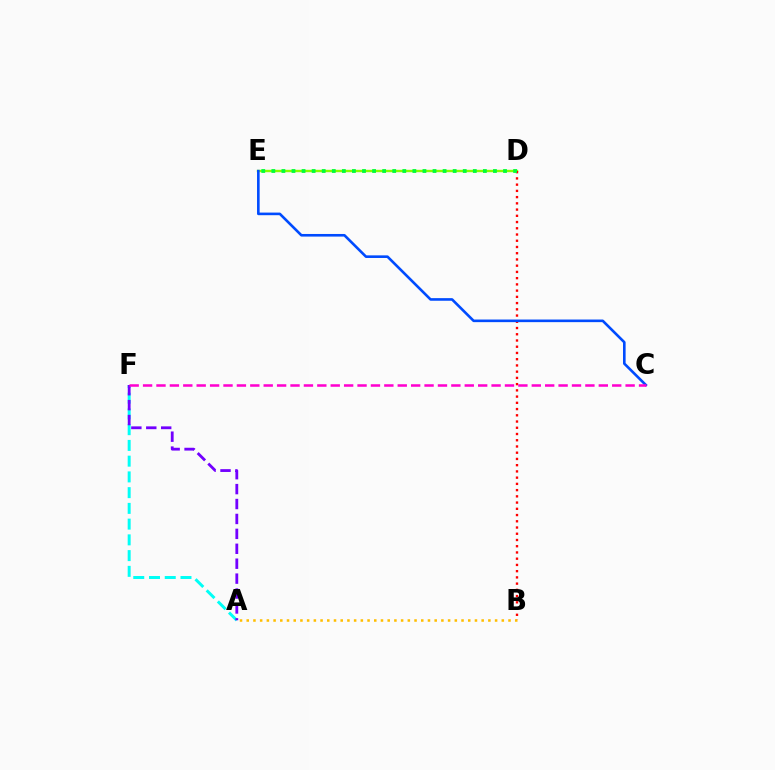{('D', 'E'): [{'color': '#84ff00', 'line_style': 'solid', 'thickness': 1.74}, {'color': '#00ff39', 'line_style': 'dotted', 'thickness': 2.74}], ('A', 'B'): [{'color': '#ffbd00', 'line_style': 'dotted', 'thickness': 1.82}], ('B', 'D'): [{'color': '#ff0000', 'line_style': 'dotted', 'thickness': 1.69}], ('C', 'E'): [{'color': '#004bff', 'line_style': 'solid', 'thickness': 1.88}], ('A', 'F'): [{'color': '#00fff6', 'line_style': 'dashed', 'thickness': 2.14}, {'color': '#7200ff', 'line_style': 'dashed', 'thickness': 2.03}], ('C', 'F'): [{'color': '#ff00cf', 'line_style': 'dashed', 'thickness': 1.82}]}